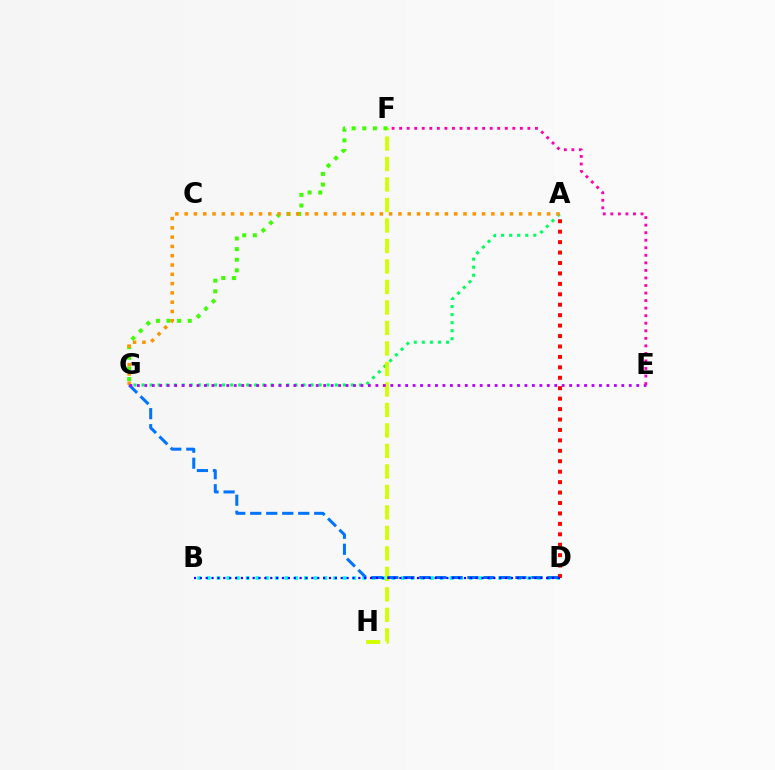{('A', 'G'): [{'color': '#00ff5c', 'line_style': 'dotted', 'thickness': 2.19}, {'color': '#ff9400', 'line_style': 'dotted', 'thickness': 2.53}], ('F', 'H'): [{'color': '#d1ff00', 'line_style': 'dashed', 'thickness': 2.78}], ('B', 'D'): [{'color': '#00fff6', 'line_style': 'dotted', 'thickness': 2.64}, {'color': '#2500ff', 'line_style': 'dotted', 'thickness': 1.59}], ('F', 'G'): [{'color': '#3dff00', 'line_style': 'dotted', 'thickness': 2.89}], ('D', 'G'): [{'color': '#0074ff', 'line_style': 'dashed', 'thickness': 2.18}], ('E', 'G'): [{'color': '#b900ff', 'line_style': 'dotted', 'thickness': 2.03}], ('A', 'D'): [{'color': '#ff0000', 'line_style': 'dotted', 'thickness': 2.84}], ('E', 'F'): [{'color': '#ff00ac', 'line_style': 'dotted', 'thickness': 2.05}]}